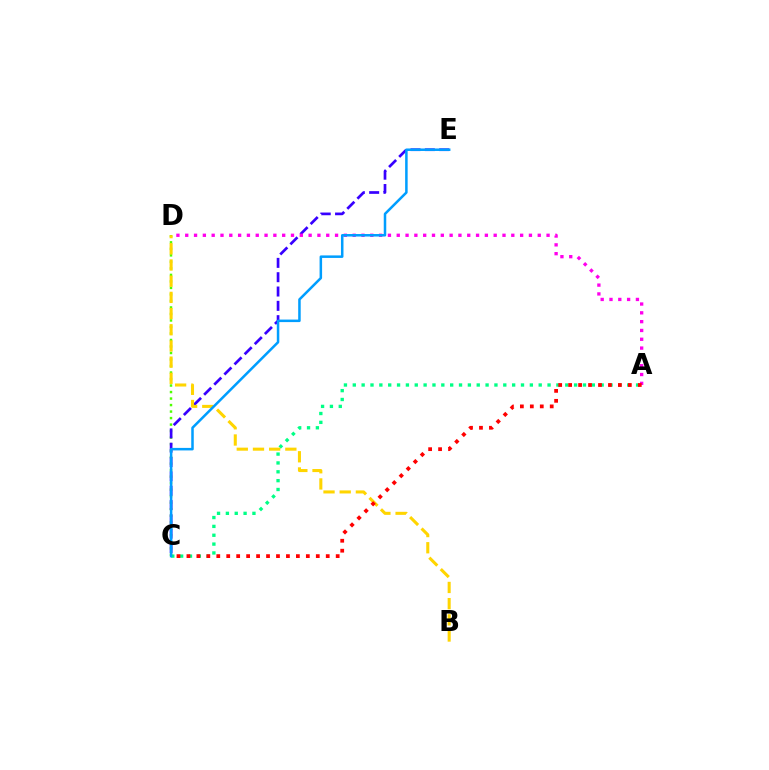{('A', 'C'): [{'color': '#00ff86', 'line_style': 'dotted', 'thickness': 2.41}, {'color': '#ff0000', 'line_style': 'dotted', 'thickness': 2.7}], ('C', 'D'): [{'color': '#4fff00', 'line_style': 'dotted', 'thickness': 1.77}], ('C', 'E'): [{'color': '#3700ff', 'line_style': 'dashed', 'thickness': 1.95}, {'color': '#009eff', 'line_style': 'solid', 'thickness': 1.81}], ('A', 'D'): [{'color': '#ff00ed', 'line_style': 'dotted', 'thickness': 2.39}], ('B', 'D'): [{'color': '#ffd500', 'line_style': 'dashed', 'thickness': 2.2}]}